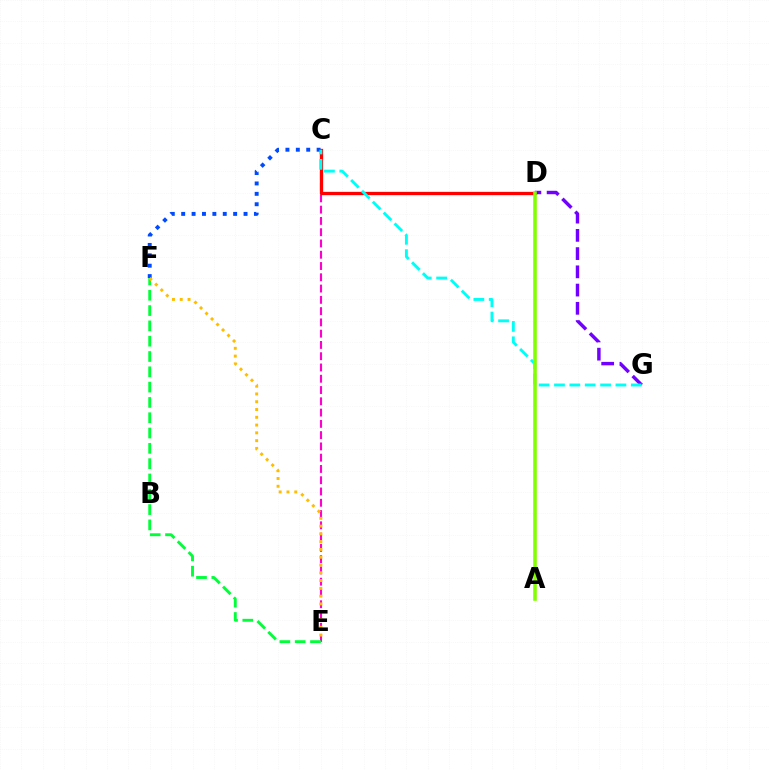{('C', 'F'): [{'color': '#004bff', 'line_style': 'dotted', 'thickness': 2.82}], ('C', 'E'): [{'color': '#ff00cf', 'line_style': 'dashed', 'thickness': 1.53}], ('C', 'D'): [{'color': '#ff0000', 'line_style': 'solid', 'thickness': 2.36}], ('D', 'G'): [{'color': '#7200ff', 'line_style': 'dashed', 'thickness': 2.48}], ('E', 'F'): [{'color': '#00ff39', 'line_style': 'dashed', 'thickness': 2.08}, {'color': '#ffbd00', 'line_style': 'dotted', 'thickness': 2.11}], ('C', 'G'): [{'color': '#00fff6', 'line_style': 'dashed', 'thickness': 2.09}], ('A', 'D'): [{'color': '#84ff00', 'line_style': 'solid', 'thickness': 2.58}]}